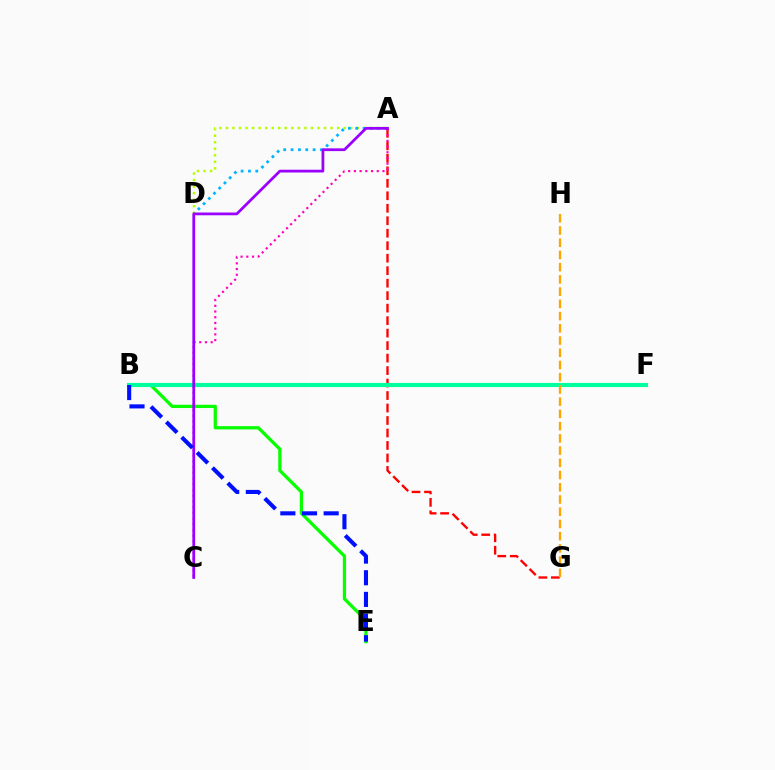{('B', 'E'): [{'color': '#08ff00', 'line_style': 'solid', 'thickness': 2.35}, {'color': '#0010ff', 'line_style': 'dashed', 'thickness': 2.94}], ('A', 'D'): [{'color': '#b3ff00', 'line_style': 'dotted', 'thickness': 1.78}, {'color': '#00b5ff', 'line_style': 'dotted', 'thickness': 2.0}], ('A', 'G'): [{'color': '#ff0000', 'line_style': 'dashed', 'thickness': 1.7}], ('A', 'C'): [{'color': '#ff00bd', 'line_style': 'dotted', 'thickness': 1.55}, {'color': '#9b00ff', 'line_style': 'solid', 'thickness': 1.99}], ('B', 'F'): [{'color': '#00ff9d', 'line_style': 'solid', 'thickness': 2.97}], ('G', 'H'): [{'color': '#ffa500', 'line_style': 'dashed', 'thickness': 1.66}]}